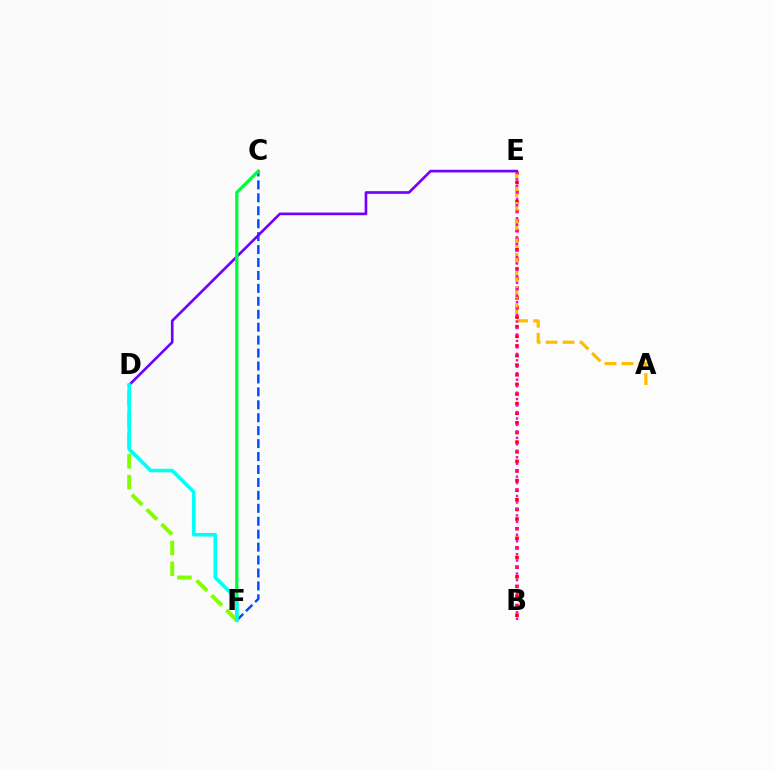{('C', 'F'): [{'color': '#004bff', 'line_style': 'dashed', 'thickness': 1.76}, {'color': '#00ff39', 'line_style': 'solid', 'thickness': 2.36}], ('B', 'E'): [{'color': '#ff0000', 'line_style': 'dotted', 'thickness': 2.61}, {'color': '#ff00cf', 'line_style': 'dotted', 'thickness': 1.76}], ('A', 'E'): [{'color': '#ffbd00', 'line_style': 'dashed', 'thickness': 2.3}], ('D', 'F'): [{'color': '#84ff00', 'line_style': 'dashed', 'thickness': 2.84}, {'color': '#00fff6', 'line_style': 'solid', 'thickness': 2.58}], ('D', 'E'): [{'color': '#7200ff', 'line_style': 'solid', 'thickness': 1.91}]}